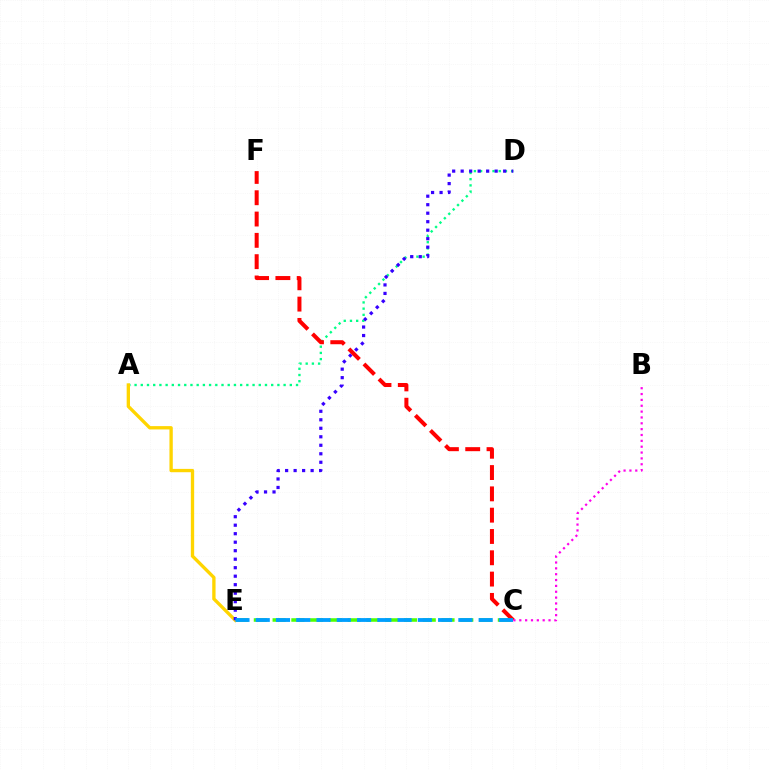{('C', 'E'): [{'color': '#4fff00', 'line_style': 'dashed', 'thickness': 2.55}, {'color': '#009eff', 'line_style': 'dashed', 'thickness': 2.75}], ('A', 'D'): [{'color': '#00ff86', 'line_style': 'dotted', 'thickness': 1.69}], ('A', 'E'): [{'color': '#ffd500', 'line_style': 'solid', 'thickness': 2.4}], ('D', 'E'): [{'color': '#3700ff', 'line_style': 'dotted', 'thickness': 2.31}], ('C', 'F'): [{'color': '#ff0000', 'line_style': 'dashed', 'thickness': 2.89}], ('B', 'C'): [{'color': '#ff00ed', 'line_style': 'dotted', 'thickness': 1.59}]}